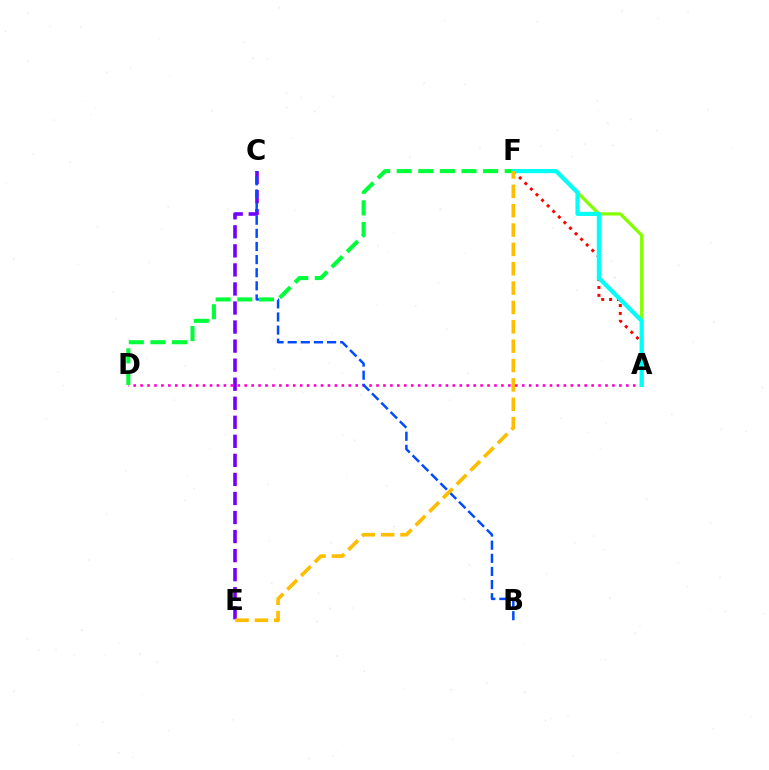{('A', 'D'): [{'color': '#ff00cf', 'line_style': 'dotted', 'thickness': 1.89}], ('A', 'F'): [{'color': '#ff0000', 'line_style': 'dotted', 'thickness': 2.14}, {'color': '#84ff00', 'line_style': 'solid', 'thickness': 2.34}, {'color': '#00fff6', 'line_style': 'solid', 'thickness': 2.99}], ('C', 'E'): [{'color': '#7200ff', 'line_style': 'dashed', 'thickness': 2.59}], ('B', 'C'): [{'color': '#004bff', 'line_style': 'dashed', 'thickness': 1.78}], ('D', 'F'): [{'color': '#00ff39', 'line_style': 'dashed', 'thickness': 2.93}], ('E', 'F'): [{'color': '#ffbd00', 'line_style': 'dashed', 'thickness': 2.63}]}